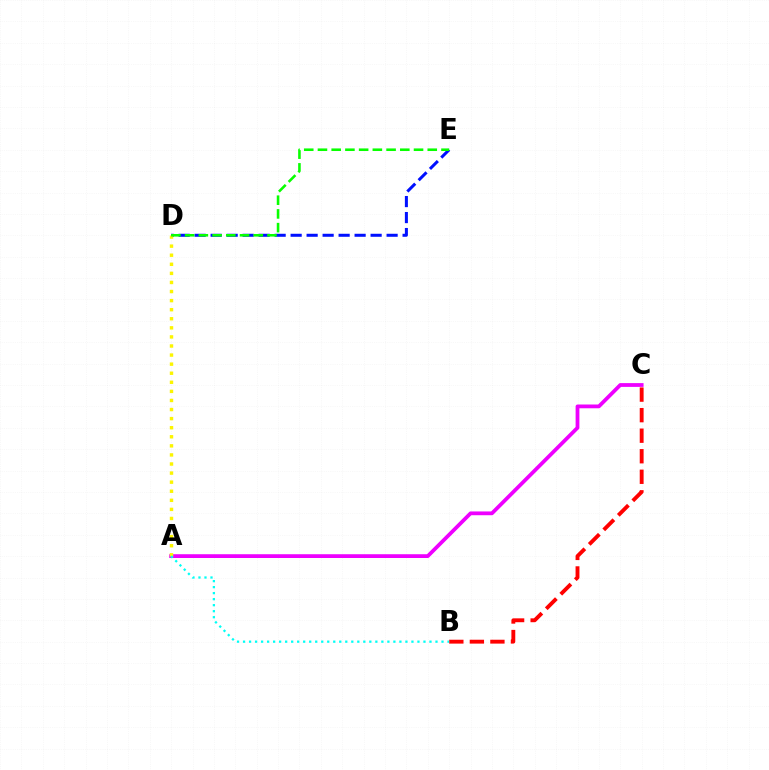{('A', 'C'): [{'color': '#ee00ff', 'line_style': 'solid', 'thickness': 2.72}], ('D', 'E'): [{'color': '#0010ff', 'line_style': 'dashed', 'thickness': 2.17}, {'color': '#08ff00', 'line_style': 'dashed', 'thickness': 1.86}], ('B', 'C'): [{'color': '#ff0000', 'line_style': 'dashed', 'thickness': 2.79}], ('A', 'D'): [{'color': '#fcf500', 'line_style': 'dotted', 'thickness': 2.47}], ('A', 'B'): [{'color': '#00fff6', 'line_style': 'dotted', 'thickness': 1.63}]}